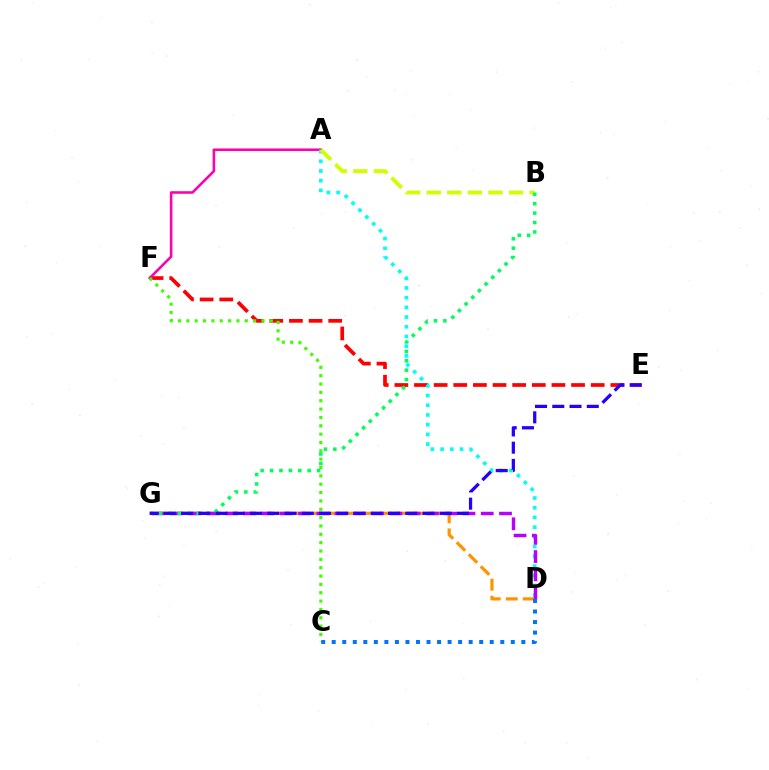{('D', 'G'): [{'color': '#ff9400', 'line_style': 'dashed', 'thickness': 2.31}, {'color': '#b900ff', 'line_style': 'dashed', 'thickness': 2.48}], ('E', 'F'): [{'color': '#ff0000', 'line_style': 'dashed', 'thickness': 2.67}], ('A', 'F'): [{'color': '#ff00ac', 'line_style': 'solid', 'thickness': 1.84}], ('C', 'F'): [{'color': '#3dff00', 'line_style': 'dotted', 'thickness': 2.27}], ('A', 'D'): [{'color': '#00fff6', 'line_style': 'dotted', 'thickness': 2.64}], ('A', 'B'): [{'color': '#d1ff00', 'line_style': 'dashed', 'thickness': 2.79}], ('C', 'D'): [{'color': '#0074ff', 'line_style': 'dotted', 'thickness': 2.86}], ('B', 'G'): [{'color': '#00ff5c', 'line_style': 'dotted', 'thickness': 2.56}], ('E', 'G'): [{'color': '#2500ff', 'line_style': 'dashed', 'thickness': 2.34}]}